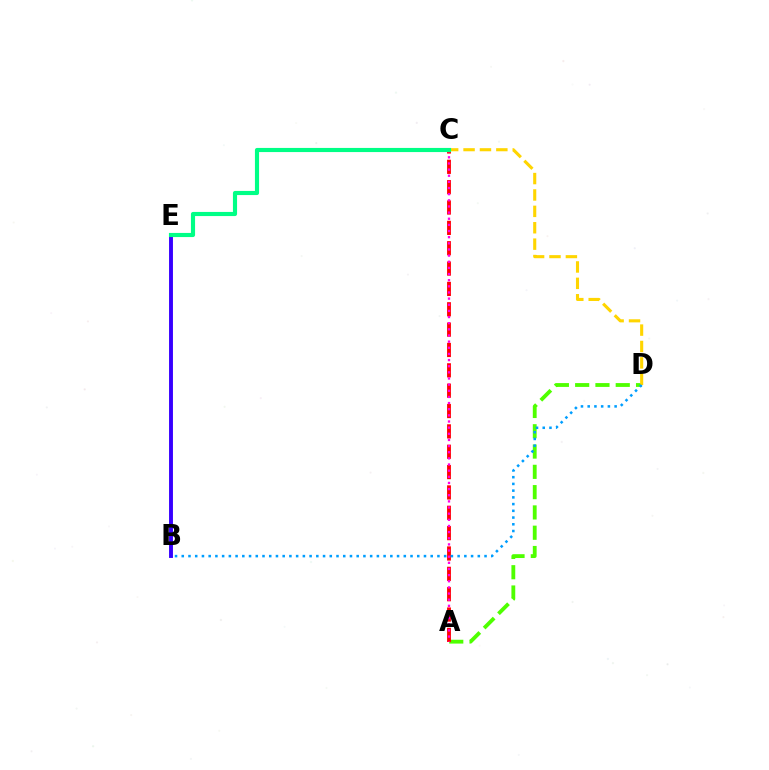{('A', 'D'): [{'color': '#4fff00', 'line_style': 'dashed', 'thickness': 2.76}], ('A', 'C'): [{'color': '#ff0000', 'line_style': 'dashed', 'thickness': 2.76}, {'color': '#ff00ed', 'line_style': 'dotted', 'thickness': 1.67}], ('B', 'E'): [{'color': '#3700ff', 'line_style': 'solid', 'thickness': 2.81}], ('C', 'D'): [{'color': '#ffd500', 'line_style': 'dashed', 'thickness': 2.23}], ('C', 'E'): [{'color': '#00ff86', 'line_style': 'solid', 'thickness': 2.98}], ('B', 'D'): [{'color': '#009eff', 'line_style': 'dotted', 'thickness': 1.83}]}